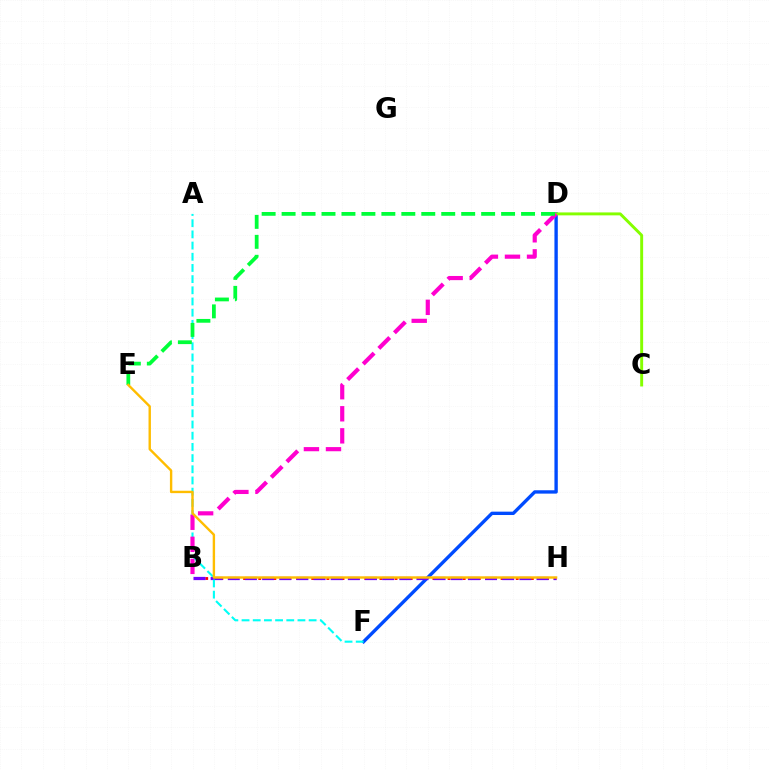{('B', 'H'): [{'color': '#ff0000', 'line_style': 'dotted', 'thickness': 2.06}, {'color': '#7200ff', 'line_style': 'dashed', 'thickness': 2.33}], ('D', 'F'): [{'color': '#004bff', 'line_style': 'solid', 'thickness': 2.42}], ('C', 'D'): [{'color': '#84ff00', 'line_style': 'solid', 'thickness': 2.11}], ('A', 'F'): [{'color': '#00fff6', 'line_style': 'dashed', 'thickness': 1.52}], ('B', 'D'): [{'color': '#ff00cf', 'line_style': 'dashed', 'thickness': 3.0}], ('D', 'E'): [{'color': '#00ff39', 'line_style': 'dashed', 'thickness': 2.71}], ('E', 'H'): [{'color': '#ffbd00', 'line_style': 'solid', 'thickness': 1.72}]}